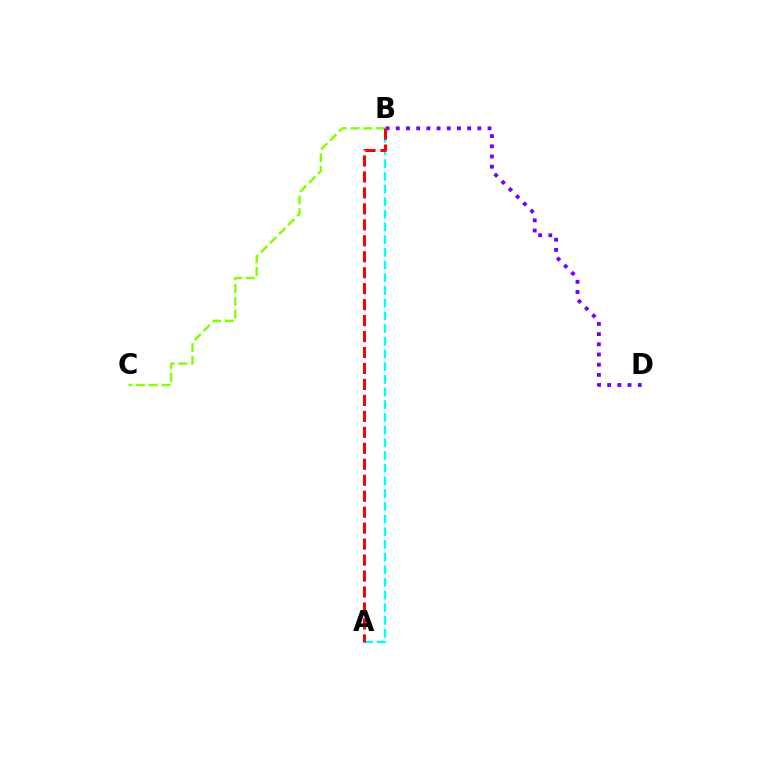{('B', 'D'): [{'color': '#7200ff', 'line_style': 'dotted', 'thickness': 2.77}], ('B', 'C'): [{'color': '#84ff00', 'line_style': 'dashed', 'thickness': 1.73}], ('A', 'B'): [{'color': '#00fff6', 'line_style': 'dashed', 'thickness': 1.72}, {'color': '#ff0000', 'line_style': 'dashed', 'thickness': 2.17}]}